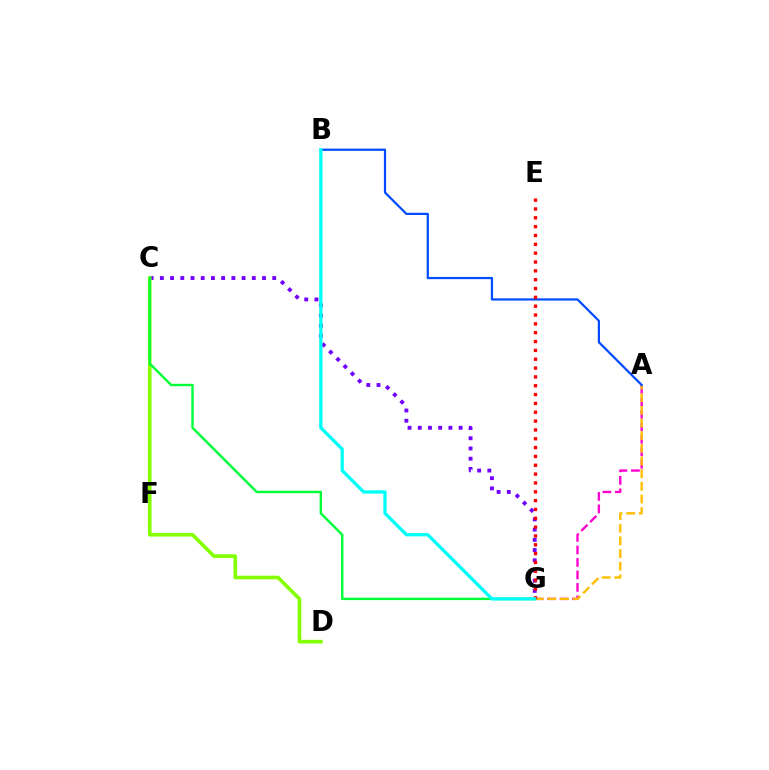{('A', 'G'): [{'color': '#ff00cf', 'line_style': 'dashed', 'thickness': 1.7}, {'color': '#ffbd00', 'line_style': 'dashed', 'thickness': 1.72}], ('C', 'G'): [{'color': '#7200ff', 'line_style': 'dotted', 'thickness': 2.78}, {'color': '#00ff39', 'line_style': 'solid', 'thickness': 1.75}], ('A', 'B'): [{'color': '#004bff', 'line_style': 'solid', 'thickness': 1.6}], ('C', 'D'): [{'color': '#84ff00', 'line_style': 'solid', 'thickness': 2.63}], ('E', 'G'): [{'color': '#ff0000', 'line_style': 'dotted', 'thickness': 2.4}], ('B', 'G'): [{'color': '#00fff6', 'line_style': 'solid', 'thickness': 2.36}]}